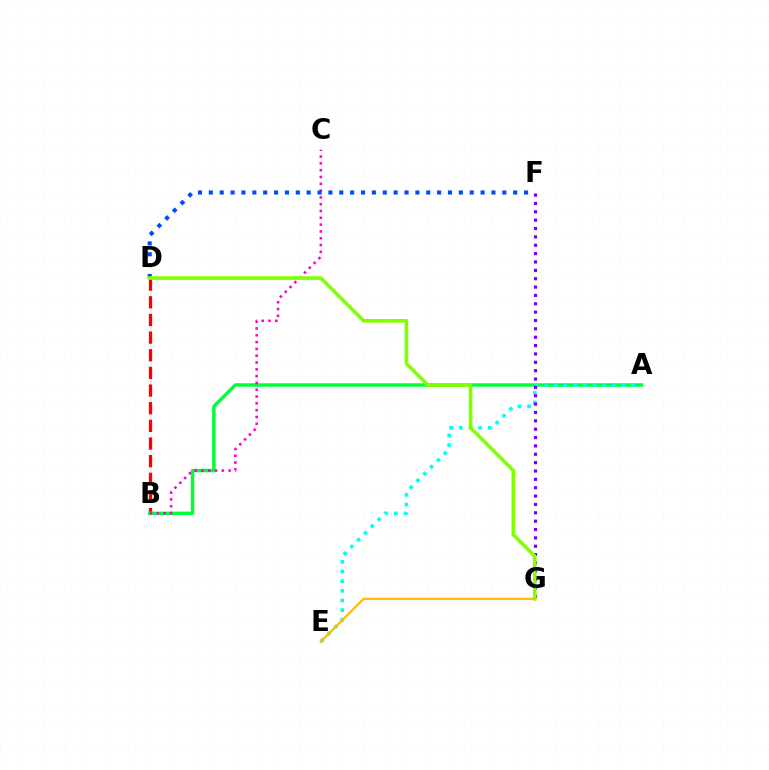{('B', 'D'): [{'color': '#ff0000', 'line_style': 'dashed', 'thickness': 2.4}], ('A', 'B'): [{'color': '#00ff39', 'line_style': 'solid', 'thickness': 2.5}], ('B', 'C'): [{'color': '#ff00cf', 'line_style': 'dotted', 'thickness': 1.85}], ('D', 'F'): [{'color': '#004bff', 'line_style': 'dotted', 'thickness': 2.95}], ('A', 'E'): [{'color': '#00fff6', 'line_style': 'dotted', 'thickness': 2.62}], ('F', 'G'): [{'color': '#7200ff', 'line_style': 'dotted', 'thickness': 2.27}], ('D', 'G'): [{'color': '#84ff00', 'line_style': 'solid', 'thickness': 2.64}], ('E', 'G'): [{'color': '#ffbd00', 'line_style': 'solid', 'thickness': 1.63}]}